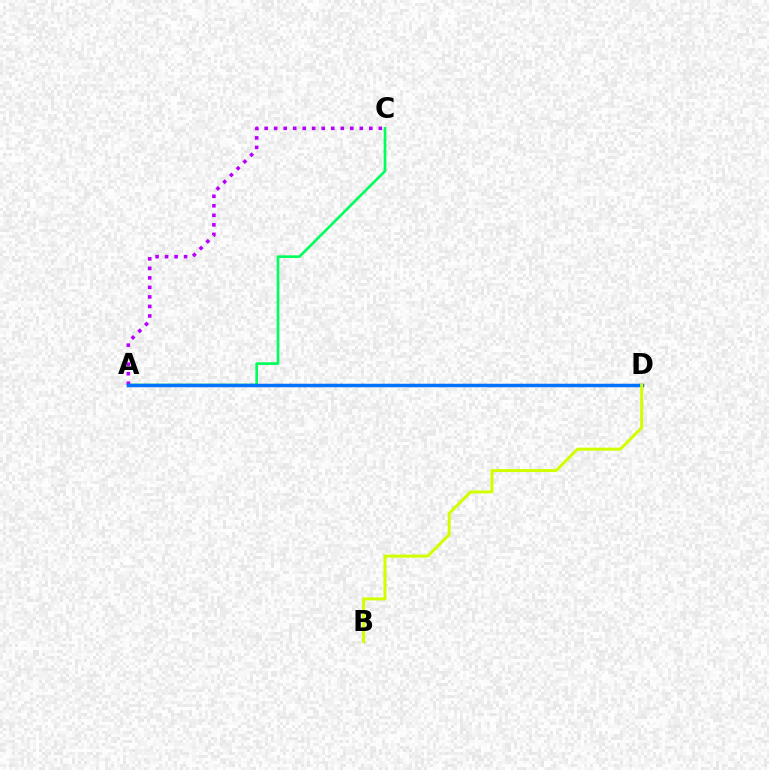{('A', 'C'): [{'color': '#00ff5c', 'line_style': 'solid', 'thickness': 1.91}, {'color': '#b900ff', 'line_style': 'dotted', 'thickness': 2.59}], ('A', 'D'): [{'color': '#ff0000', 'line_style': 'solid', 'thickness': 2.21}, {'color': '#0074ff', 'line_style': 'solid', 'thickness': 2.49}], ('B', 'D'): [{'color': '#d1ff00', 'line_style': 'solid', 'thickness': 2.17}]}